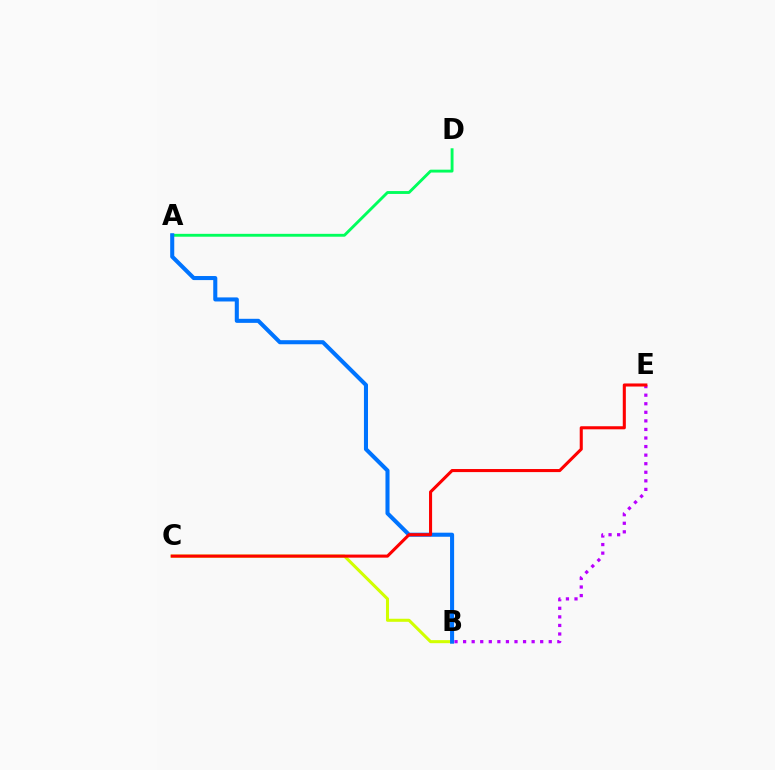{('A', 'D'): [{'color': '#00ff5c', 'line_style': 'solid', 'thickness': 2.07}], ('B', 'C'): [{'color': '#d1ff00', 'line_style': 'solid', 'thickness': 2.19}], ('B', 'E'): [{'color': '#b900ff', 'line_style': 'dotted', 'thickness': 2.33}], ('A', 'B'): [{'color': '#0074ff', 'line_style': 'solid', 'thickness': 2.93}], ('C', 'E'): [{'color': '#ff0000', 'line_style': 'solid', 'thickness': 2.21}]}